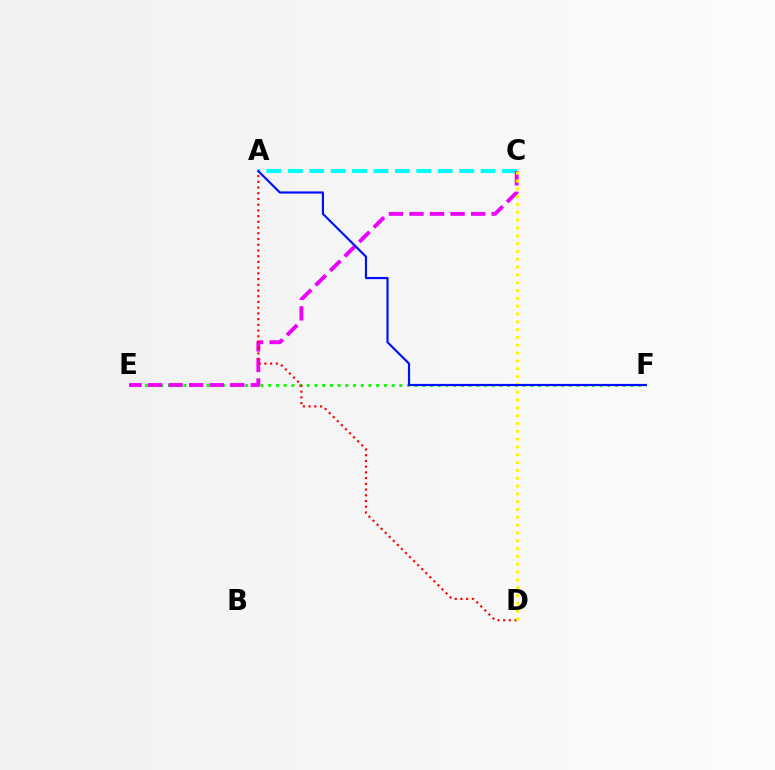{('E', 'F'): [{'color': '#08ff00', 'line_style': 'dotted', 'thickness': 2.09}], ('A', 'C'): [{'color': '#00fff6', 'line_style': 'dashed', 'thickness': 2.91}], ('C', 'E'): [{'color': '#ee00ff', 'line_style': 'dashed', 'thickness': 2.79}], ('A', 'D'): [{'color': '#ff0000', 'line_style': 'dotted', 'thickness': 1.55}], ('C', 'D'): [{'color': '#fcf500', 'line_style': 'dotted', 'thickness': 2.12}], ('A', 'F'): [{'color': '#0010ff', 'line_style': 'solid', 'thickness': 1.57}]}